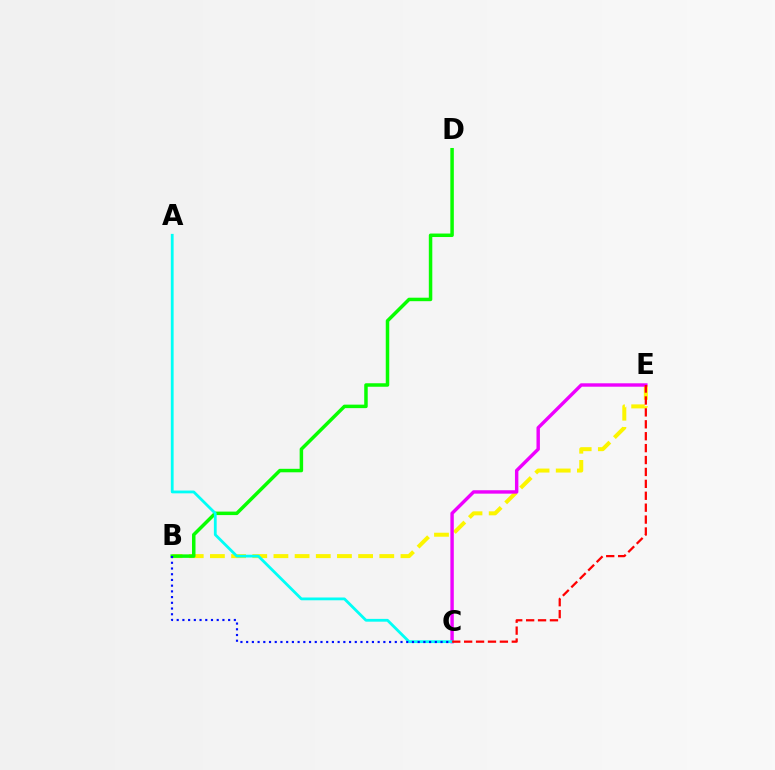{('B', 'E'): [{'color': '#fcf500', 'line_style': 'dashed', 'thickness': 2.88}], ('B', 'D'): [{'color': '#08ff00', 'line_style': 'solid', 'thickness': 2.51}], ('C', 'E'): [{'color': '#ee00ff', 'line_style': 'solid', 'thickness': 2.46}, {'color': '#ff0000', 'line_style': 'dashed', 'thickness': 1.62}], ('A', 'C'): [{'color': '#00fff6', 'line_style': 'solid', 'thickness': 2.01}], ('B', 'C'): [{'color': '#0010ff', 'line_style': 'dotted', 'thickness': 1.55}]}